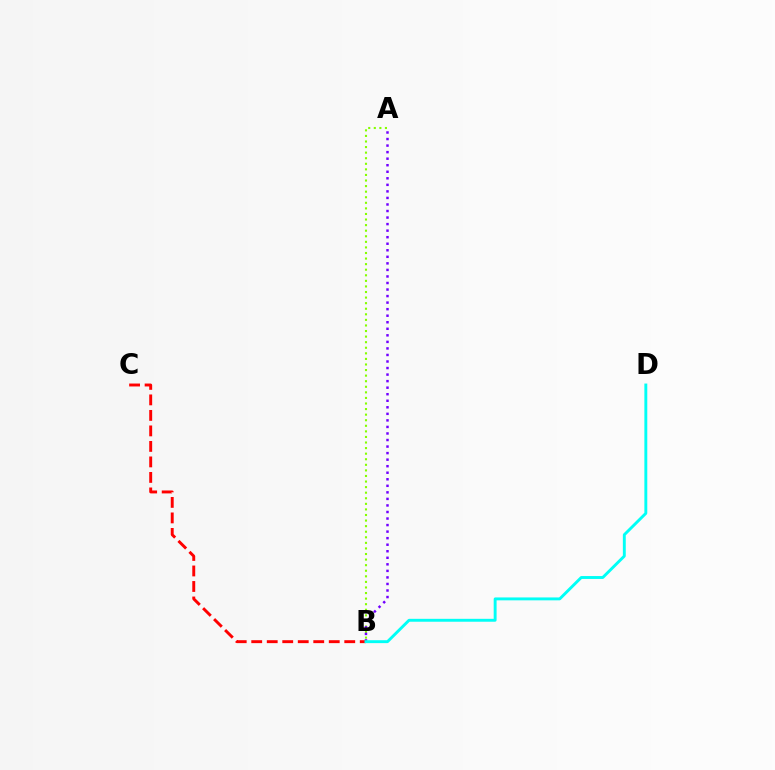{('A', 'B'): [{'color': '#84ff00', 'line_style': 'dotted', 'thickness': 1.51}, {'color': '#7200ff', 'line_style': 'dotted', 'thickness': 1.78}], ('B', 'C'): [{'color': '#ff0000', 'line_style': 'dashed', 'thickness': 2.11}], ('B', 'D'): [{'color': '#00fff6', 'line_style': 'solid', 'thickness': 2.09}]}